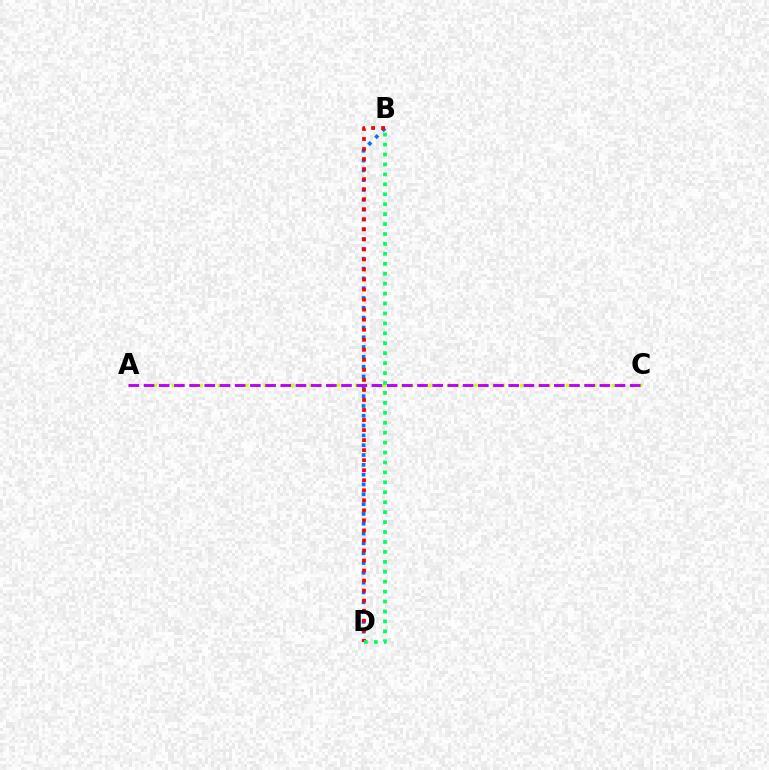{('A', 'C'): [{'color': '#d1ff00', 'line_style': 'dotted', 'thickness': 2.49}, {'color': '#b900ff', 'line_style': 'dashed', 'thickness': 2.06}], ('B', 'D'): [{'color': '#0074ff', 'line_style': 'dotted', 'thickness': 2.67}, {'color': '#ff0000', 'line_style': 'dotted', 'thickness': 2.73}, {'color': '#00ff5c', 'line_style': 'dotted', 'thickness': 2.7}]}